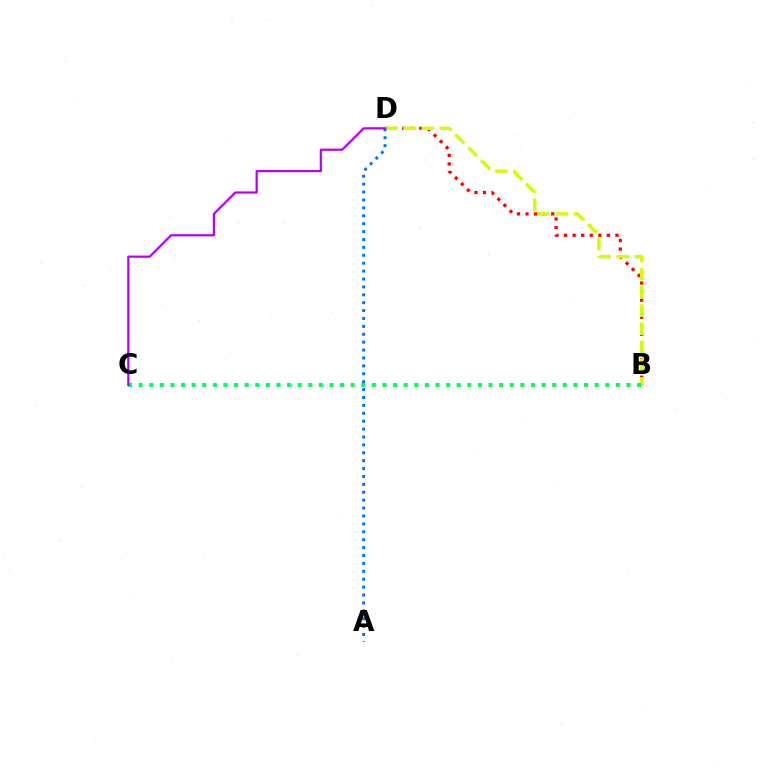{('B', 'D'): [{'color': '#ff0000', 'line_style': 'dotted', 'thickness': 2.33}, {'color': '#d1ff00', 'line_style': 'dashed', 'thickness': 2.47}], ('B', 'C'): [{'color': '#00ff5c', 'line_style': 'dotted', 'thickness': 2.88}], ('A', 'D'): [{'color': '#0074ff', 'line_style': 'dotted', 'thickness': 2.15}], ('C', 'D'): [{'color': '#b900ff', 'line_style': 'solid', 'thickness': 1.59}]}